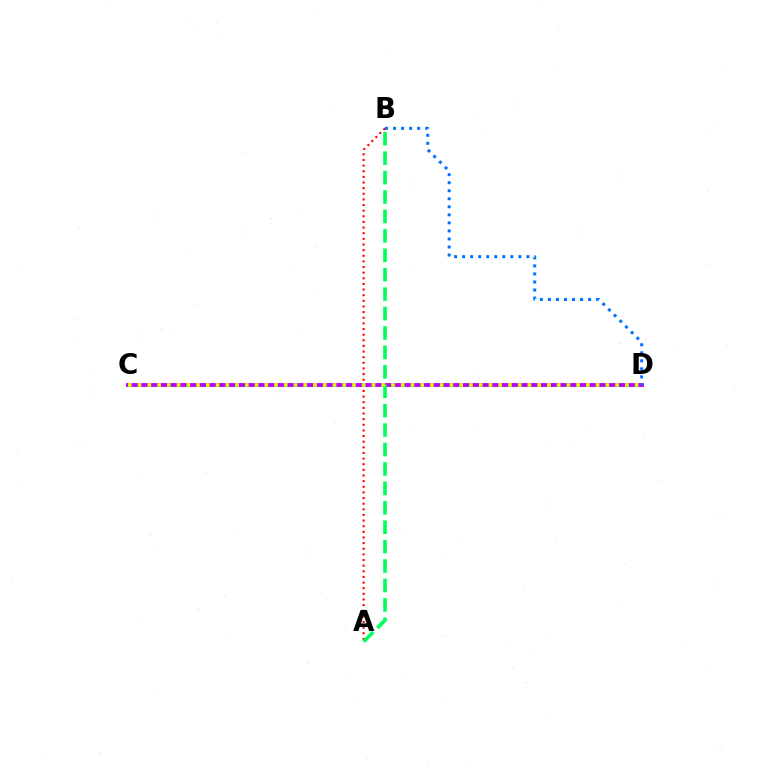{('A', 'B'): [{'color': '#ff0000', 'line_style': 'dotted', 'thickness': 1.53}, {'color': '#00ff5c', 'line_style': 'dashed', 'thickness': 2.64}], ('C', 'D'): [{'color': '#b900ff', 'line_style': 'solid', 'thickness': 2.77}, {'color': '#d1ff00', 'line_style': 'dotted', 'thickness': 2.65}], ('B', 'D'): [{'color': '#0074ff', 'line_style': 'dotted', 'thickness': 2.18}]}